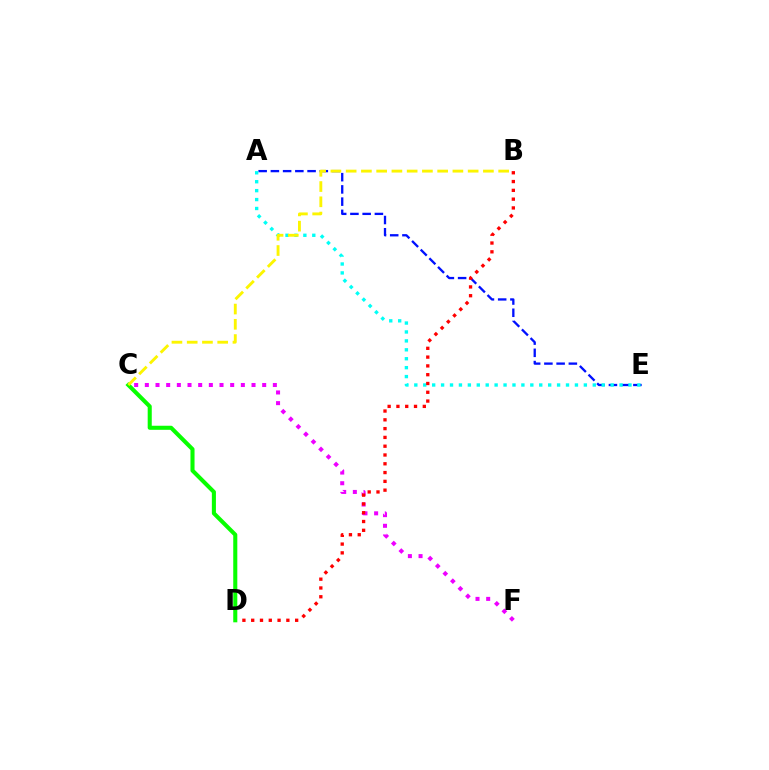{('C', 'F'): [{'color': '#ee00ff', 'line_style': 'dotted', 'thickness': 2.9}], ('A', 'E'): [{'color': '#0010ff', 'line_style': 'dashed', 'thickness': 1.66}, {'color': '#00fff6', 'line_style': 'dotted', 'thickness': 2.42}], ('B', 'D'): [{'color': '#ff0000', 'line_style': 'dotted', 'thickness': 2.39}], ('C', 'D'): [{'color': '#08ff00', 'line_style': 'solid', 'thickness': 2.93}], ('B', 'C'): [{'color': '#fcf500', 'line_style': 'dashed', 'thickness': 2.07}]}